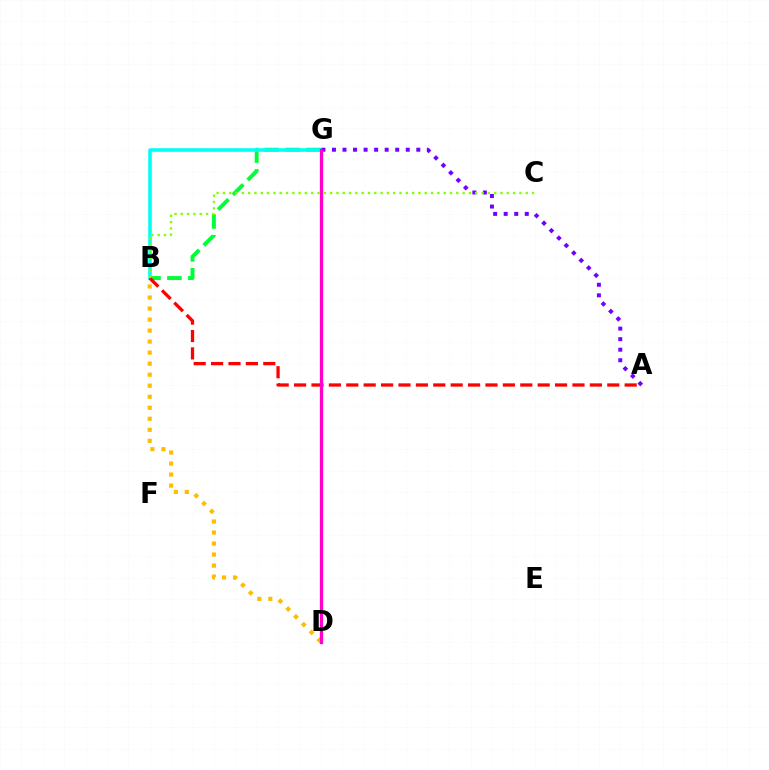{('B', 'G'): [{'color': '#00ff39', 'line_style': 'dashed', 'thickness': 2.84}, {'color': '#00fff6', 'line_style': 'solid', 'thickness': 2.58}], ('A', 'G'): [{'color': '#7200ff', 'line_style': 'dotted', 'thickness': 2.86}], ('B', 'D'): [{'color': '#ffbd00', 'line_style': 'dotted', 'thickness': 3.0}], ('D', 'G'): [{'color': '#004bff', 'line_style': 'dotted', 'thickness': 2.04}, {'color': '#ff00cf', 'line_style': 'solid', 'thickness': 2.35}], ('A', 'B'): [{'color': '#ff0000', 'line_style': 'dashed', 'thickness': 2.36}], ('B', 'C'): [{'color': '#84ff00', 'line_style': 'dotted', 'thickness': 1.71}]}